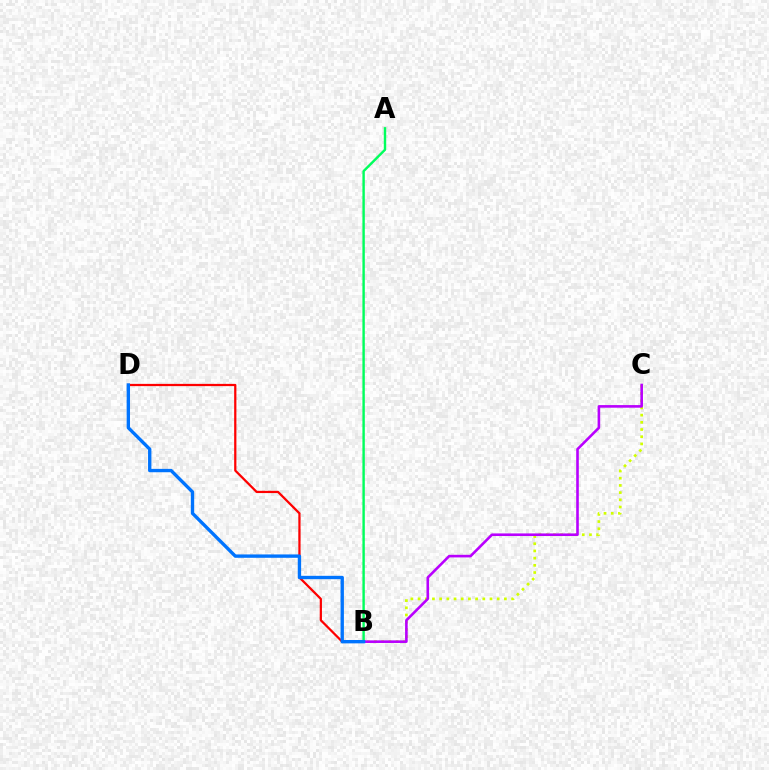{('B', 'C'): [{'color': '#d1ff00', 'line_style': 'dotted', 'thickness': 1.95}, {'color': '#b900ff', 'line_style': 'solid', 'thickness': 1.88}], ('B', 'D'): [{'color': '#ff0000', 'line_style': 'solid', 'thickness': 1.61}, {'color': '#0074ff', 'line_style': 'solid', 'thickness': 2.42}], ('A', 'B'): [{'color': '#00ff5c', 'line_style': 'solid', 'thickness': 1.74}]}